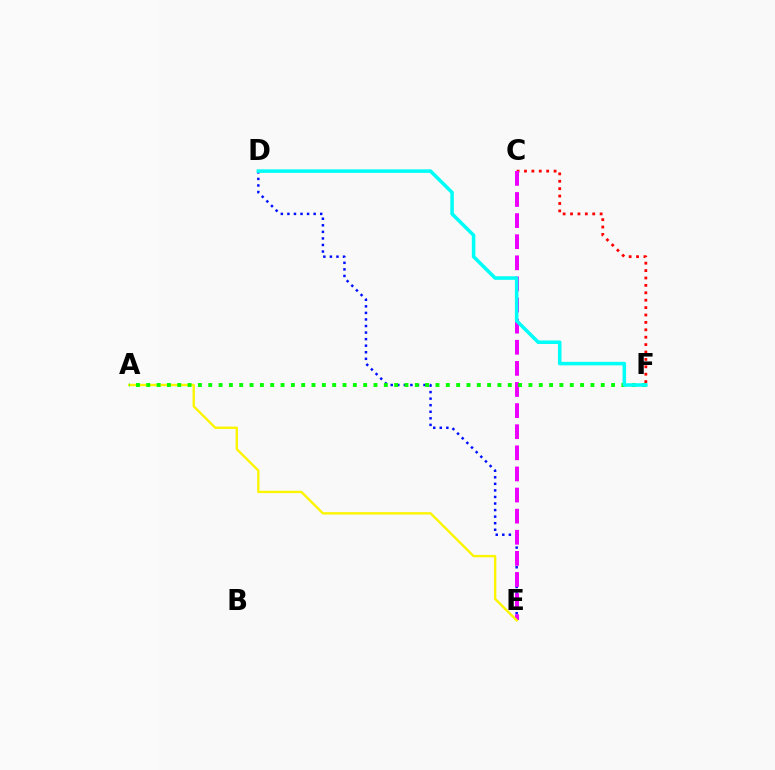{('D', 'E'): [{'color': '#0010ff', 'line_style': 'dotted', 'thickness': 1.78}], ('C', 'F'): [{'color': '#ff0000', 'line_style': 'dotted', 'thickness': 2.01}], ('C', 'E'): [{'color': '#ee00ff', 'line_style': 'dashed', 'thickness': 2.87}], ('A', 'E'): [{'color': '#fcf500', 'line_style': 'solid', 'thickness': 1.71}], ('A', 'F'): [{'color': '#08ff00', 'line_style': 'dotted', 'thickness': 2.81}], ('D', 'F'): [{'color': '#00fff6', 'line_style': 'solid', 'thickness': 2.54}]}